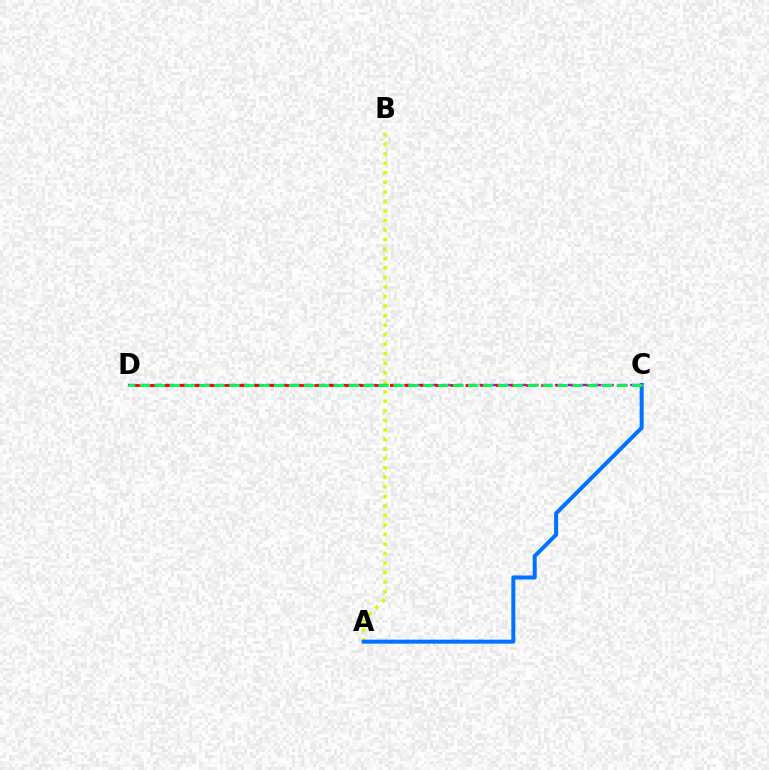{('A', 'B'): [{'color': '#d1ff00', 'line_style': 'dotted', 'thickness': 2.59}], ('C', 'D'): [{'color': '#b900ff', 'line_style': 'dashed', 'thickness': 1.71}, {'color': '#ff0000', 'line_style': 'dashed', 'thickness': 2.05}, {'color': '#00ff5c', 'line_style': 'dashed', 'thickness': 2.03}], ('A', 'C'): [{'color': '#0074ff', 'line_style': 'solid', 'thickness': 2.88}]}